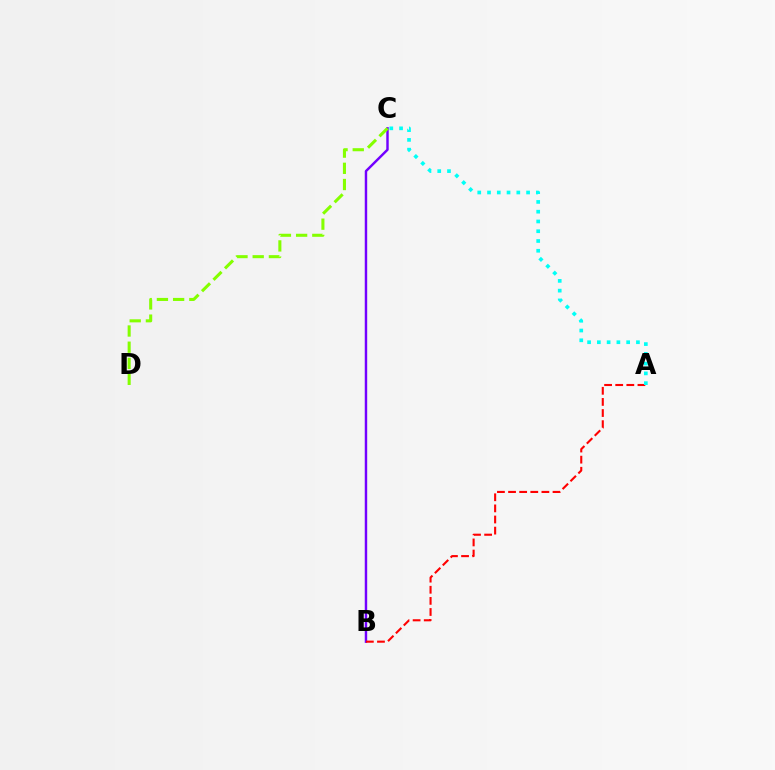{('B', 'C'): [{'color': '#7200ff', 'line_style': 'solid', 'thickness': 1.75}], ('A', 'B'): [{'color': '#ff0000', 'line_style': 'dashed', 'thickness': 1.51}], ('A', 'C'): [{'color': '#00fff6', 'line_style': 'dotted', 'thickness': 2.65}], ('C', 'D'): [{'color': '#84ff00', 'line_style': 'dashed', 'thickness': 2.2}]}